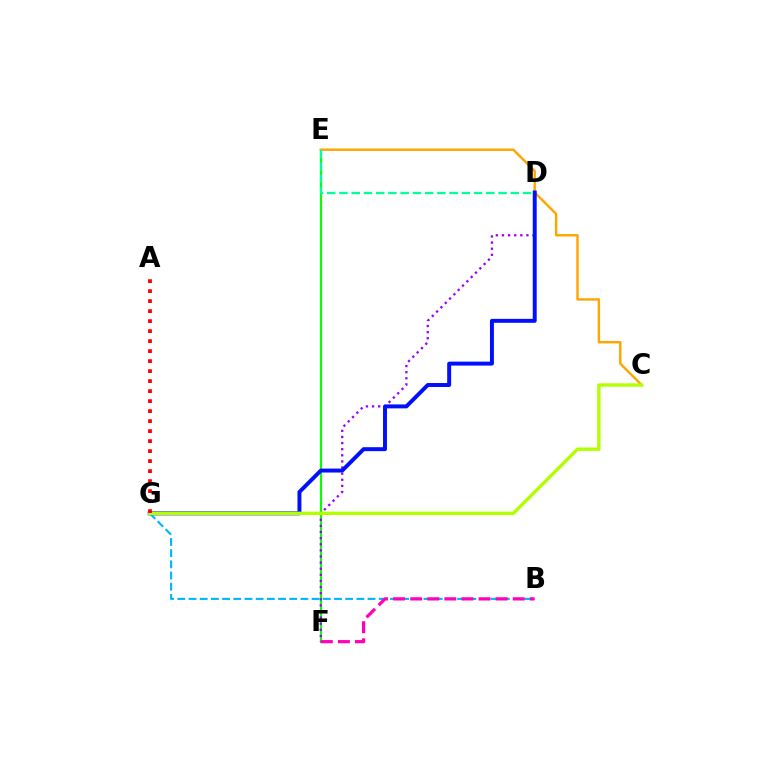{('E', 'F'): [{'color': '#08ff00', 'line_style': 'solid', 'thickness': 1.57}], ('D', 'F'): [{'color': '#9b00ff', 'line_style': 'dotted', 'thickness': 1.66}], ('C', 'E'): [{'color': '#ffa500', 'line_style': 'solid', 'thickness': 1.74}], ('D', 'G'): [{'color': '#0010ff', 'line_style': 'solid', 'thickness': 2.84}], ('B', 'G'): [{'color': '#00b5ff', 'line_style': 'dashed', 'thickness': 1.52}], ('C', 'G'): [{'color': '#b3ff00', 'line_style': 'solid', 'thickness': 2.43}], ('D', 'E'): [{'color': '#00ff9d', 'line_style': 'dashed', 'thickness': 1.66}], ('A', 'G'): [{'color': '#ff0000', 'line_style': 'dotted', 'thickness': 2.72}], ('B', 'F'): [{'color': '#ff00bd', 'line_style': 'dashed', 'thickness': 2.32}]}